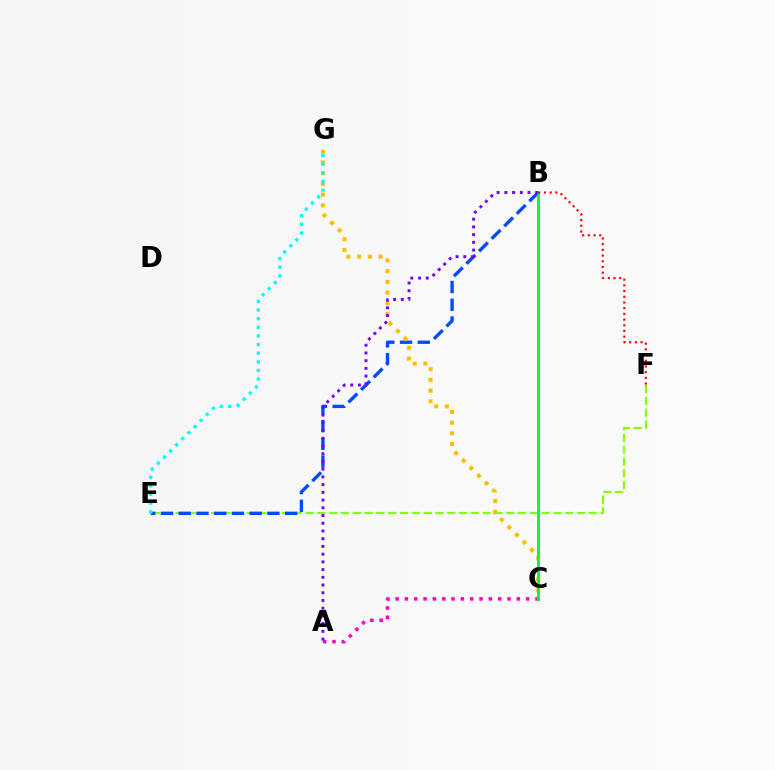{('E', 'F'): [{'color': '#84ff00', 'line_style': 'dashed', 'thickness': 1.6}], ('B', 'E'): [{'color': '#004bff', 'line_style': 'dashed', 'thickness': 2.41}], ('C', 'G'): [{'color': '#ffbd00', 'line_style': 'dotted', 'thickness': 2.91}], ('A', 'C'): [{'color': '#ff00cf', 'line_style': 'dotted', 'thickness': 2.53}], ('B', 'C'): [{'color': '#00ff39', 'line_style': 'solid', 'thickness': 2.09}], ('B', 'F'): [{'color': '#ff0000', 'line_style': 'dotted', 'thickness': 1.55}], ('A', 'B'): [{'color': '#7200ff', 'line_style': 'dotted', 'thickness': 2.1}], ('E', 'G'): [{'color': '#00fff6', 'line_style': 'dotted', 'thickness': 2.35}]}